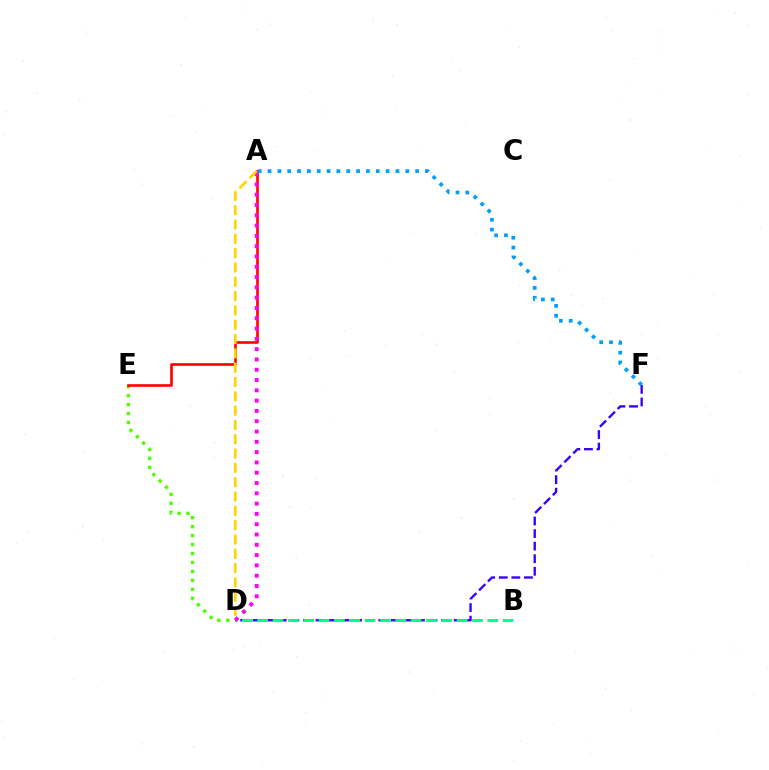{('D', 'E'): [{'color': '#4fff00', 'line_style': 'dotted', 'thickness': 2.43}], ('D', 'F'): [{'color': '#3700ff', 'line_style': 'dashed', 'thickness': 1.71}], ('A', 'E'): [{'color': '#ff0000', 'line_style': 'solid', 'thickness': 1.89}], ('A', 'F'): [{'color': '#009eff', 'line_style': 'dotted', 'thickness': 2.67}], ('B', 'D'): [{'color': '#00ff86', 'line_style': 'dashed', 'thickness': 2.08}], ('A', 'D'): [{'color': '#ff00ed', 'line_style': 'dotted', 'thickness': 2.8}, {'color': '#ffd500', 'line_style': 'dashed', 'thickness': 1.94}]}